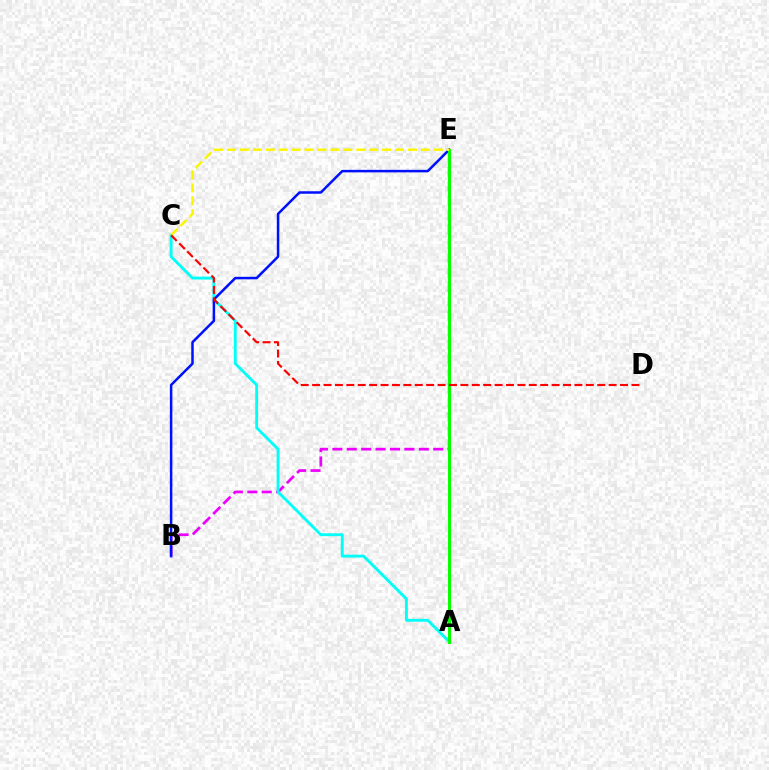{('B', 'E'): [{'color': '#ee00ff', 'line_style': 'dashed', 'thickness': 1.96}, {'color': '#0010ff', 'line_style': 'solid', 'thickness': 1.81}], ('A', 'C'): [{'color': '#00fff6', 'line_style': 'solid', 'thickness': 2.08}], ('A', 'E'): [{'color': '#08ff00', 'line_style': 'solid', 'thickness': 2.16}], ('C', 'E'): [{'color': '#fcf500', 'line_style': 'dashed', 'thickness': 1.76}], ('C', 'D'): [{'color': '#ff0000', 'line_style': 'dashed', 'thickness': 1.55}]}